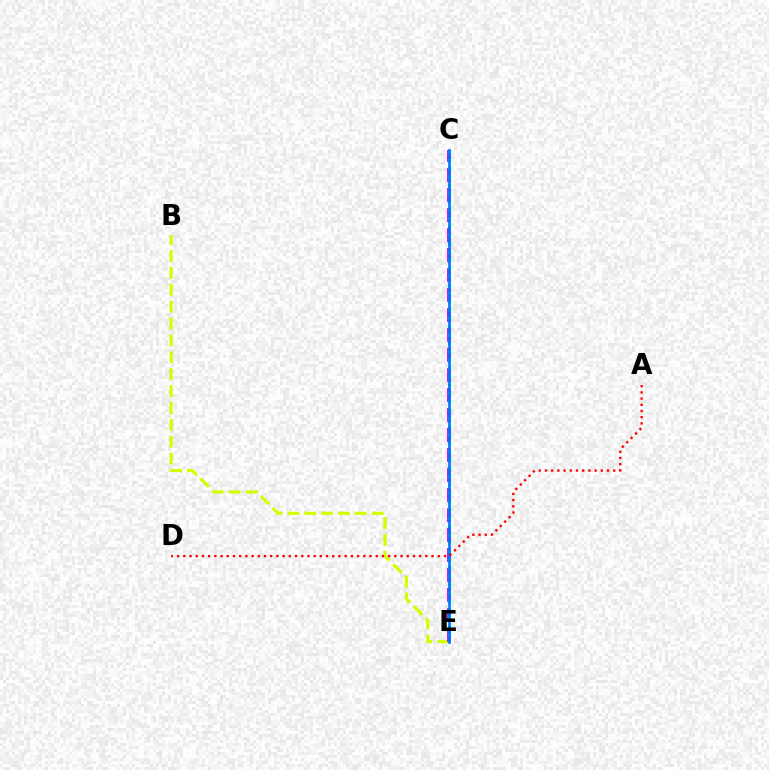{('B', 'E'): [{'color': '#d1ff00', 'line_style': 'dashed', 'thickness': 2.29}], ('C', 'E'): [{'color': '#b900ff', 'line_style': 'dashed', 'thickness': 2.72}, {'color': '#00ff5c', 'line_style': 'dotted', 'thickness': 2.26}, {'color': '#0074ff', 'line_style': 'solid', 'thickness': 1.88}], ('A', 'D'): [{'color': '#ff0000', 'line_style': 'dotted', 'thickness': 1.69}]}